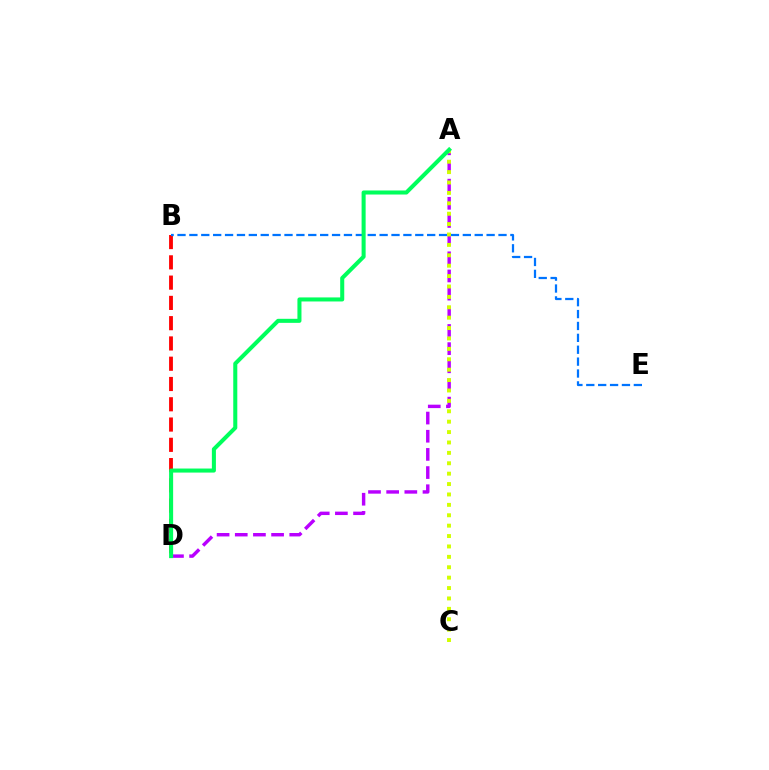{('B', 'D'): [{'color': '#ff0000', 'line_style': 'dashed', 'thickness': 2.75}], ('B', 'E'): [{'color': '#0074ff', 'line_style': 'dashed', 'thickness': 1.62}], ('A', 'D'): [{'color': '#b900ff', 'line_style': 'dashed', 'thickness': 2.47}, {'color': '#00ff5c', 'line_style': 'solid', 'thickness': 2.91}], ('A', 'C'): [{'color': '#d1ff00', 'line_style': 'dotted', 'thickness': 2.83}]}